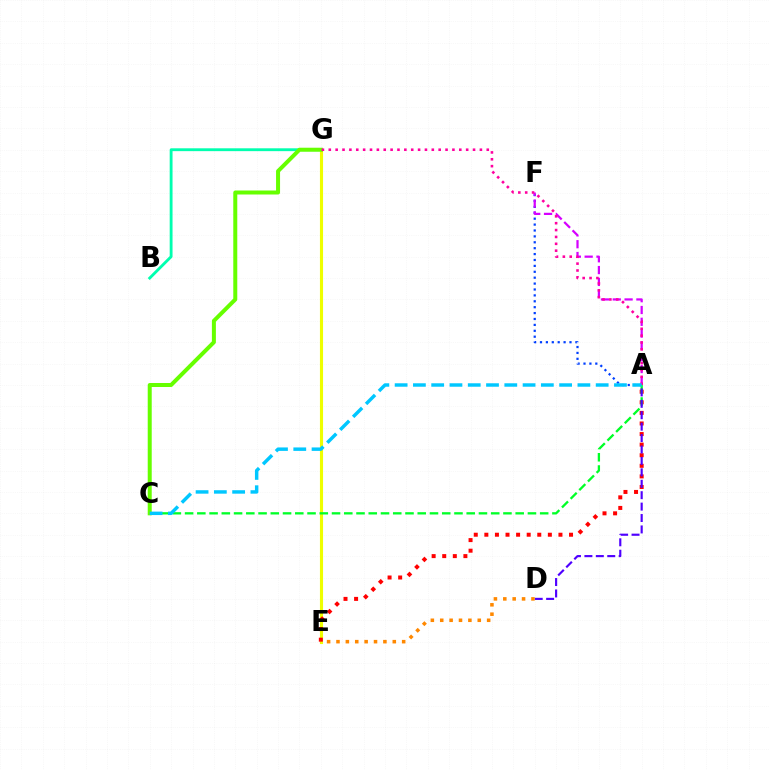{('A', 'F'): [{'color': '#003fff', 'line_style': 'dotted', 'thickness': 1.6}, {'color': '#d600ff', 'line_style': 'dashed', 'thickness': 1.6}], ('E', 'G'): [{'color': '#eeff00', 'line_style': 'solid', 'thickness': 2.25}], ('A', 'E'): [{'color': '#ff0000', 'line_style': 'dotted', 'thickness': 2.88}], ('A', 'C'): [{'color': '#00ff27', 'line_style': 'dashed', 'thickness': 1.66}, {'color': '#00c7ff', 'line_style': 'dashed', 'thickness': 2.48}], ('A', 'D'): [{'color': '#4f00ff', 'line_style': 'dashed', 'thickness': 1.55}], ('B', 'G'): [{'color': '#00ffaf', 'line_style': 'solid', 'thickness': 2.05}], ('C', 'G'): [{'color': '#66ff00', 'line_style': 'solid', 'thickness': 2.88}], ('A', 'G'): [{'color': '#ff00a0', 'line_style': 'dotted', 'thickness': 1.87}], ('D', 'E'): [{'color': '#ff8800', 'line_style': 'dotted', 'thickness': 2.55}]}